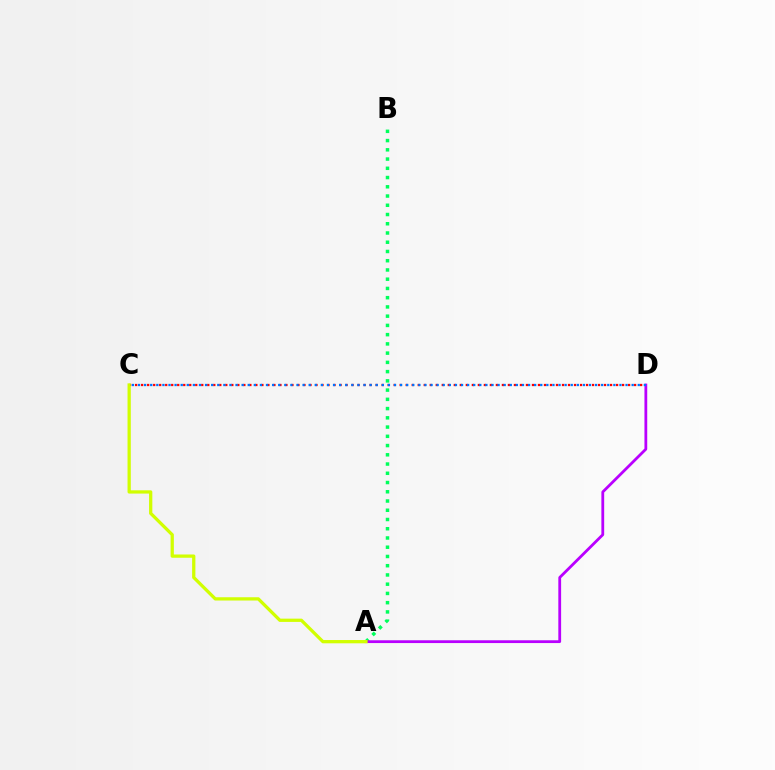{('A', 'B'): [{'color': '#00ff5c', 'line_style': 'dotted', 'thickness': 2.51}], ('A', 'D'): [{'color': '#b900ff', 'line_style': 'solid', 'thickness': 2.01}], ('C', 'D'): [{'color': '#ff0000', 'line_style': 'dotted', 'thickness': 1.63}, {'color': '#0074ff', 'line_style': 'dotted', 'thickness': 1.66}], ('A', 'C'): [{'color': '#d1ff00', 'line_style': 'solid', 'thickness': 2.35}]}